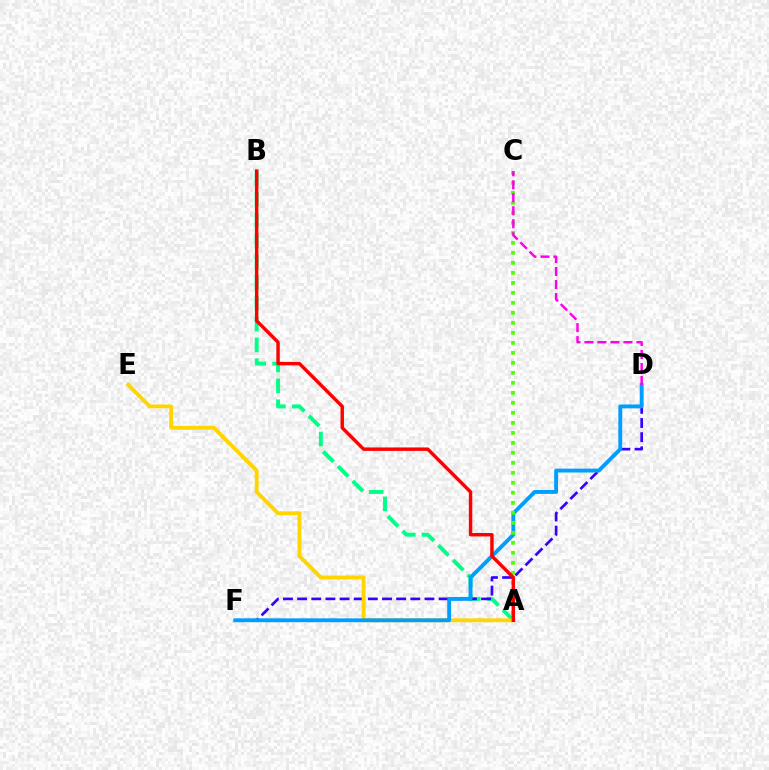{('A', 'B'): [{'color': '#00ff86', 'line_style': 'dashed', 'thickness': 2.83}, {'color': '#ff0000', 'line_style': 'solid', 'thickness': 2.47}], ('D', 'F'): [{'color': '#3700ff', 'line_style': 'dashed', 'thickness': 1.92}, {'color': '#009eff', 'line_style': 'solid', 'thickness': 2.78}], ('A', 'E'): [{'color': '#ffd500', 'line_style': 'solid', 'thickness': 2.77}], ('A', 'C'): [{'color': '#4fff00', 'line_style': 'dotted', 'thickness': 2.72}], ('C', 'D'): [{'color': '#ff00ed', 'line_style': 'dashed', 'thickness': 1.77}]}